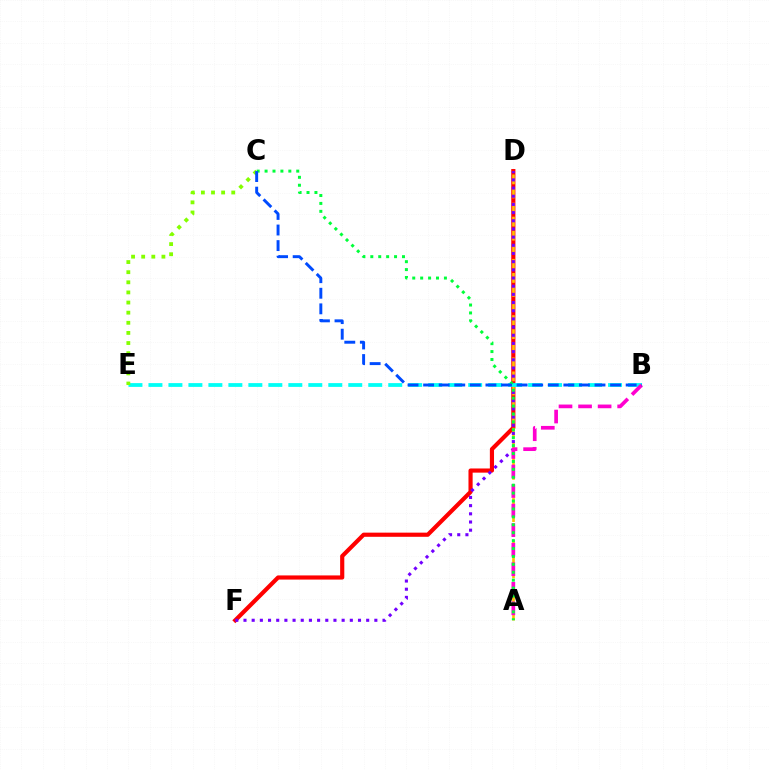{('D', 'F'): [{'color': '#ff0000', 'line_style': 'solid', 'thickness': 2.99}, {'color': '#7200ff', 'line_style': 'dotted', 'thickness': 2.22}], ('A', 'D'): [{'color': '#ffbd00', 'line_style': 'dashed', 'thickness': 1.91}], ('B', 'E'): [{'color': '#00fff6', 'line_style': 'dashed', 'thickness': 2.71}], ('A', 'B'): [{'color': '#ff00cf', 'line_style': 'dashed', 'thickness': 2.66}], ('A', 'C'): [{'color': '#00ff39', 'line_style': 'dotted', 'thickness': 2.15}], ('C', 'E'): [{'color': '#84ff00', 'line_style': 'dotted', 'thickness': 2.75}], ('B', 'C'): [{'color': '#004bff', 'line_style': 'dashed', 'thickness': 2.12}]}